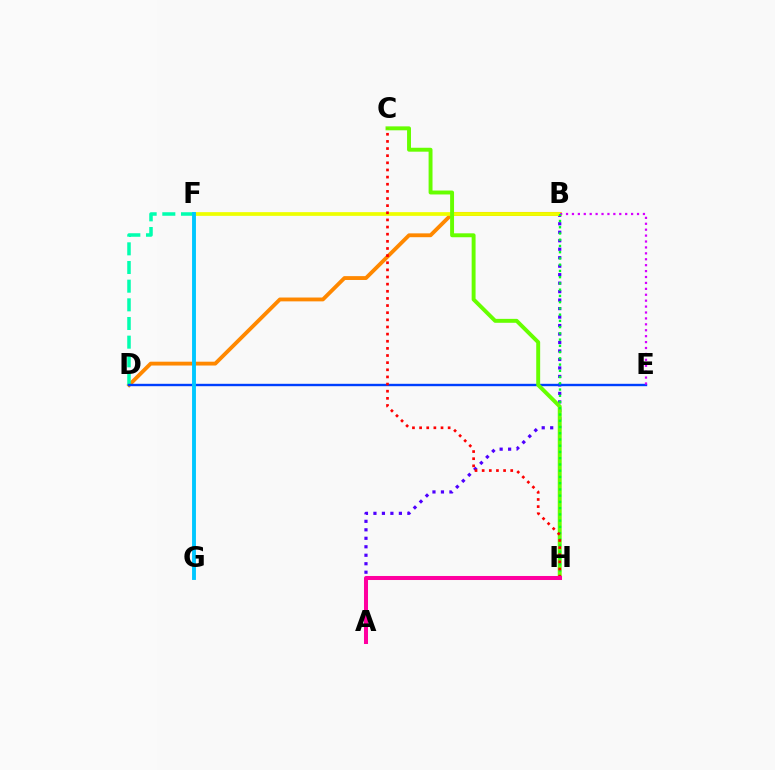{('B', 'D'): [{'color': '#ff8800', 'line_style': 'solid', 'thickness': 2.77}], ('A', 'B'): [{'color': '#4f00ff', 'line_style': 'dotted', 'thickness': 2.3}], ('B', 'F'): [{'color': '#eeff00', 'line_style': 'solid', 'thickness': 2.68}], ('D', 'F'): [{'color': '#00ffaf', 'line_style': 'dashed', 'thickness': 2.54}], ('D', 'E'): [{'color': '#003fff', 'line_style': 'solid', 'thickness': 1.72}], ('C', 'H'): [{'color': '#66ff00', 'line_style': 'solid', 'thickness': 2.82}, {'color': '#ff0000', 'line_style': 'dotted', 'thickness': 1.94}], ('B', 'E'): [{'color': '#d600ff', 'line_style': 'dotted', 'thickness': 1.61}], ('F', 'G'): [{'color': '#00c7ff', 'line_style': 'solid', 'thickness': 2.8}], ('B', 'H'): [{'color': '#00ff27', 'line_style': 'dotted', 'thickness': 1.7}], ('A', 'H'): [{'color': '#ff00a0', 'line_style': 'solid', 'thickness': 2.9}]}